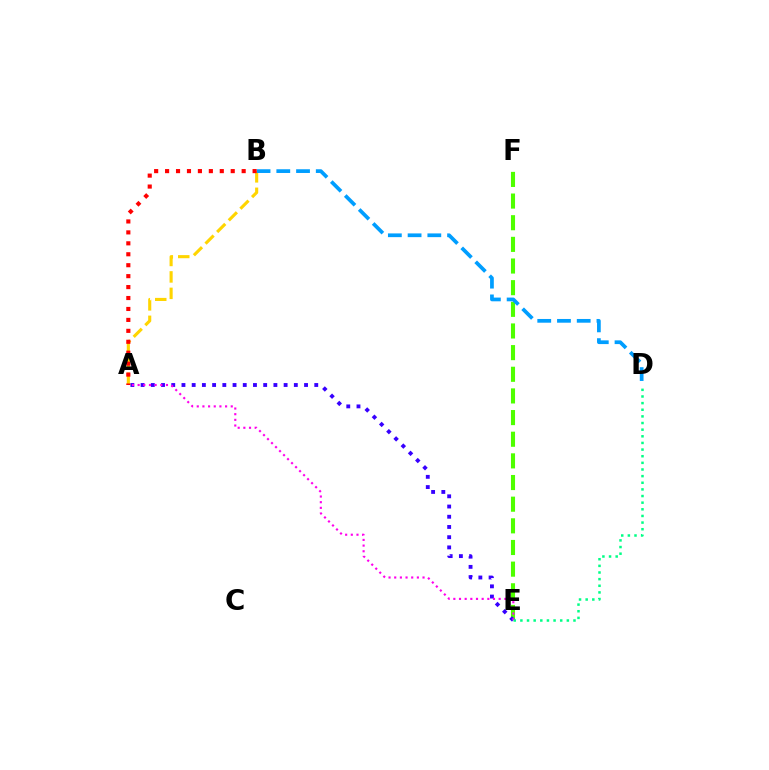{('E', 'F'): [{'color': '#4fff00', 'line_style': 'dashed', 'thickness': 2.94}], ('A', 'E'): [{'color': '#3700ff', 'line_style': 'dotted', 'thickness': 2.78}, {'color': '#ff00ed', 'line_style': 'dotted', 'thickness': 1.54}], ('A', 'B'): [{'color': '#ffd500', 'line_style': 'dashed', 'thickness': 2.23}, {'color': '#ff0000', 'line_style': 'dotted', 'thickness': 2.97}], ('D', 'E'): [{'color': '#00ff86', 'line_style': 'dotted', 'thickness': 1.8}], ('B', 'D'): [{'color': '#009eff', 'line_style': 'dashed', 'thickness': 2.68}]}